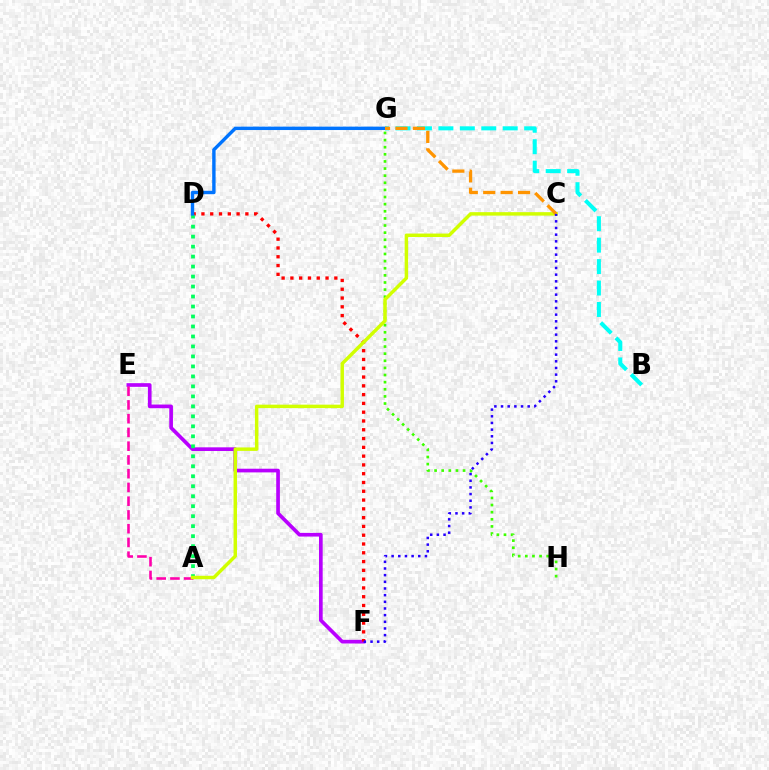{('E', 'F'): [{'color': '#b900ff', 'line_style': 'solid', 'thickness': 2.65}], ('A', 'E'): [{'color': '#ff00ac', 'line_style': 'dashed', 'thickness': 1.87}], ('D', 'F'): [{'color': '#ff0000', 'line_style': 'dotted', 'thickness': 2.39}], ('G', 'H'): [{'color': '#3dff00', 'line_style': 'dotted', 'thickness': 1.93}], ('A', 'D'): [{'color': '#00ff5c', 'line_style': 'dotted', 'thickness': 2.71}], ('D', 'G'): [{'color': '#0074ff', 'line_style': 'solid', 'thickness': 2.45}], ('B', 'G'): [{'color': '#00fff6', 'line_style': 'dashed', 'thickness': 2.91}], ('A', 'C'): [{'color': '#d1ff00', 'line_style': 'solid', 'thickness': 2.49}], ('C', 'G'): [{'color': '#ff9400', 'line_style': 'dashed', 'thickness': 2.37}], ('C', 'F'): [{'color': '#2500ff', 'line_style': 'dotted', 'thickness': 1.81}]}